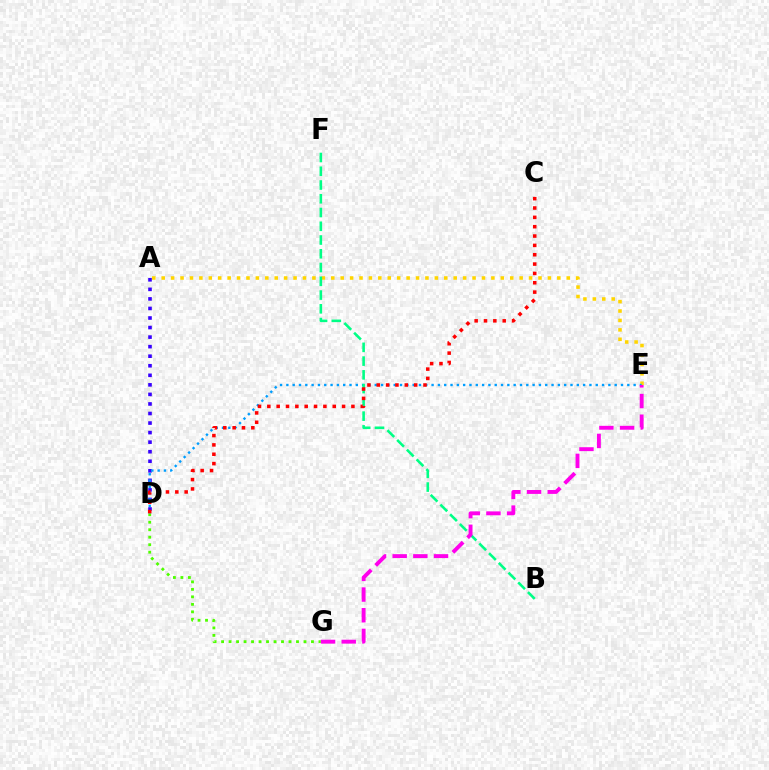{('A', 'D'): [{'color': '#3700ff', 'line_style': 'dotted', 'thickness': 2.59}], ('D', 'G'): [{'color': '#4fff00', 'line_style': 'dotted', 'thickness': 2.04}], ('A', 'E'): [{'color': '#ffd500', 'line_style': 'dotted', 'thickness': 2.56}], ('D', 'E'): [{'color': '#009eff', 'line_style': 'dotted', 'thickness': 1.72}], ('B', 'F'): [{'color': '#00ff86', 'line_style': 'dashed', 'thickness': 1.87}], ('C', 'D'): [{'color': '#ff0000', 'line_style': 'dotted', 'thickness': 2.54}], ('E', 'G'): [{'color': '#ff00ed', 'line_style': 'dashed', 'thickness': 2.81}]}